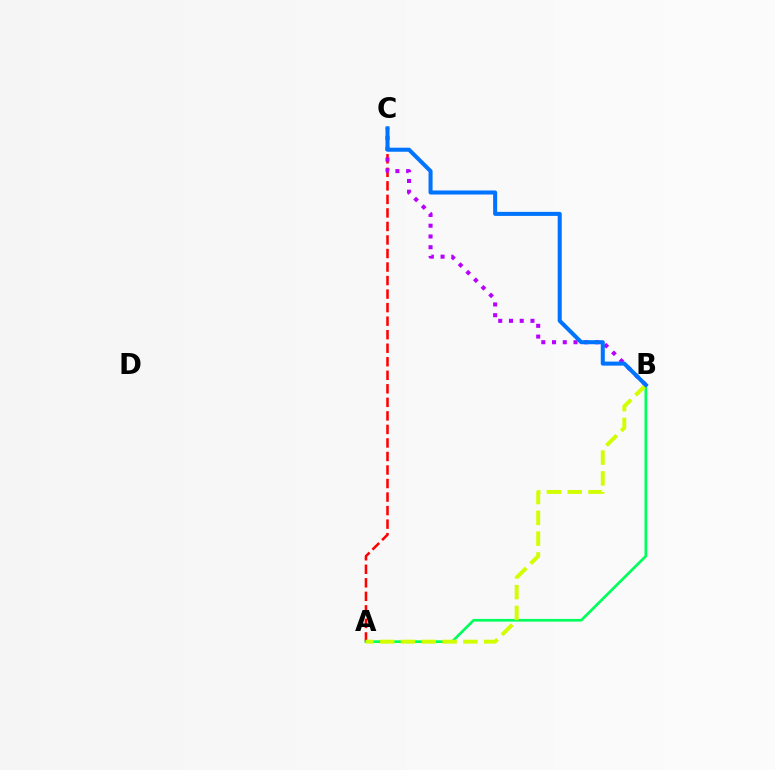{('A', 'C'): [{'color': '#ff0000', 'line_style': 'dashed', 'thickness': 1.84}], ('A', 'B'): [{'color': '#00ff5c', 'line_style': 'solid', 'thickness': 1.95}, {'color': '#d1ff00', 'line_style': 'dashed', 'thickness': 2.83}], ('B', 'C'): [{'color': '#b900ff', 'line_style': 'dotted', 'thickness': 2.92}, {'color': '#0074ff', 'line_style': 'solid', 'thickness': 2.91}]}